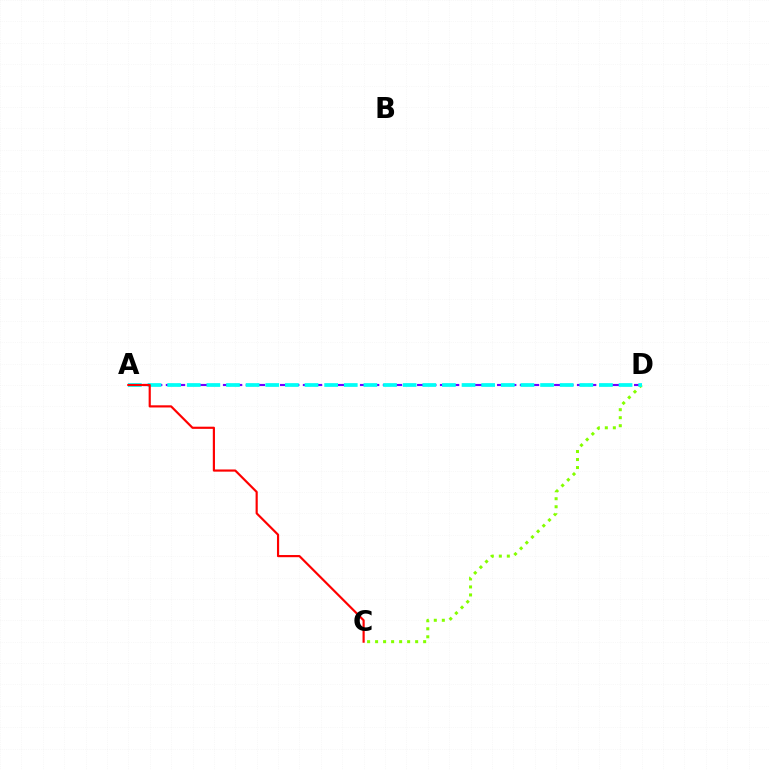{('A', 'D'): [{'color': '#7200ff', 'line_style': 'dashed', 'thickness': 1.55}, {'color': '#00fff6', 'line_style': 'dashed', 'thickness': 2.67}], ('C', 'D'): [{'color': '#84ff00', 'line_style': 'dotted', 'thickness': 2.18}], ('A', 'C'): [{'color': '#ff0000', 'line_style': 'solid', 'thickness': 1.56}]}